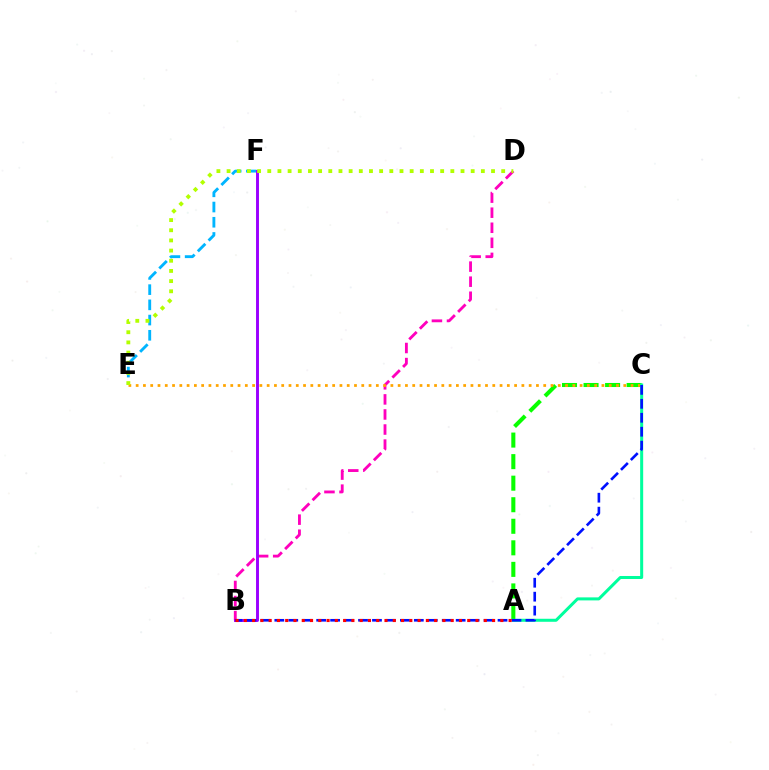{('A', 'C'): [{'color': '#08ff00', 'line_style': 'dashed', 'thickness': 2.93}, {'color': '#00ff9d', 'line_style': 'solid', 'thickness': 2.17}], ('E', 'F'): [{'color': '#00b5ff', 'line_style': 'dashed', 'thickness': 2.07}], ('B', 'D'): [{'color': '#ff00bd', 'line_style': 'dashed', 'thickness': 2.05}], ('B', 'F'): [{'color': '#9b00ff', 'line_style': 'solid', 'thickness': 2.11}], ('C', 'E'): [{'color': '#ffa500', 'line_style': 'dotted', 'thickness': 1.98}], ('B', 'C'): [{'color': '#0010ff', 'line_style': 'dashed', 'thickness': 1.9}], ('A', 'B'): [{'color': '#ff0000', 'line_style': 'dotted', 'thickness': 2.25}], ('D', 'E'): [{'color': '#b3ff00', 'line_style': 'dotted', 'thickness': 2.76}]}